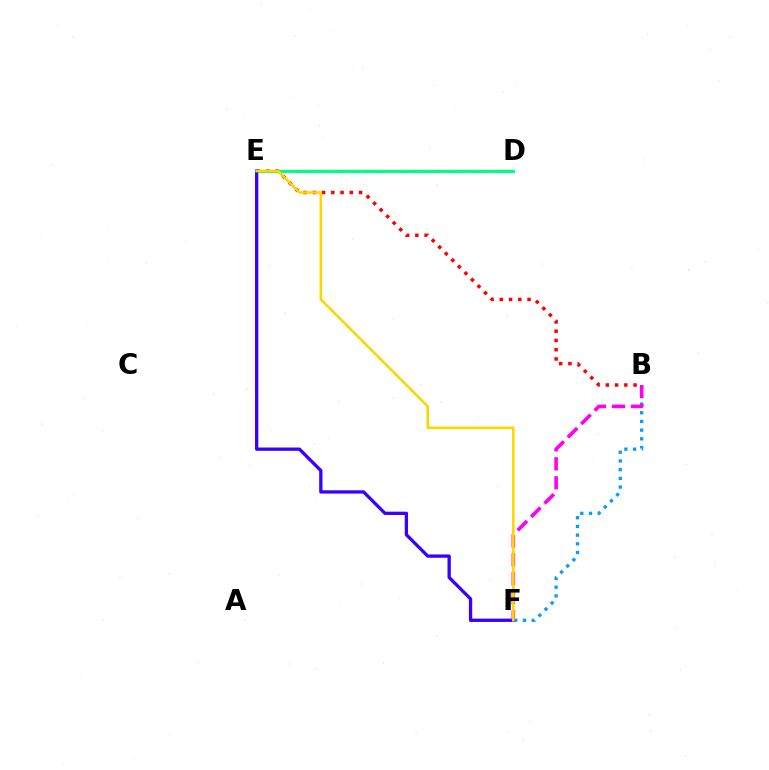{('B', 'F'): [{'color': '#009eff', 'line_style': 'dotted', 'thickness': 2.36}, {'color': '#ff00ed', 'line_style': 'dashed', 'thickness': 2.58}], ('B', 'E'): [{'color': '#ff0000', 'line_style': 'dotted', 'thickness': 2.51}], ('D', 'E'): [{'color': '#4fff00', 'line_style': 'dashed', 'thickness': 1.61}, {'color': '#00ff86', 'line_style': 'solid', 'thickness': 2.28}], ('E', 'F'): [{'color': '#3700ff', 'line_style': 'solid', 'thickness': 2.37}, {'color': '#ffd500', 'line_style': 'solid', 'thickness': 1.87}]}